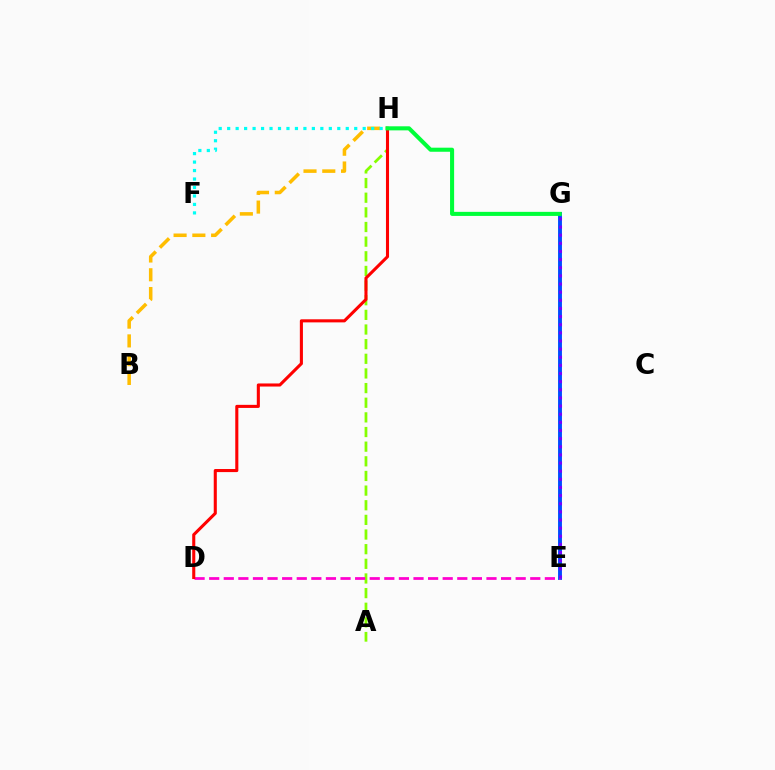{('B', 'H'): [{'color': '#ffbd00', 'line_style': 'dashed', 'thickness': 2.55}], ('E', 'G'): [{'color': '#004bff', 'line_style': 'solid', 'thickness': 2.8}, {'color': '#7200ff', 'line_style': 'dotted', 'thickness': 2.21}], ('A', 'H'): [{'color': '#84ff00', 'line_style': 'dashed', 'thickness': 1.99}], ('F', 'H'): [{'color': '#00fff6', 'line_style': 'dotted', 'thickness': 2.3}], ('D', 'E'): [{'color': '#ff00cf', 'line_style': 'dashed', 'thickness': 1.98}], ('D', 'H'): [{'color': '#ff0000', 'line_style': 'solid', 'thickness': 2.22}], ('G', 'H'): [{'color': '#00ff39', 'line_style': 'solid', 'thickness': 2.93}]}